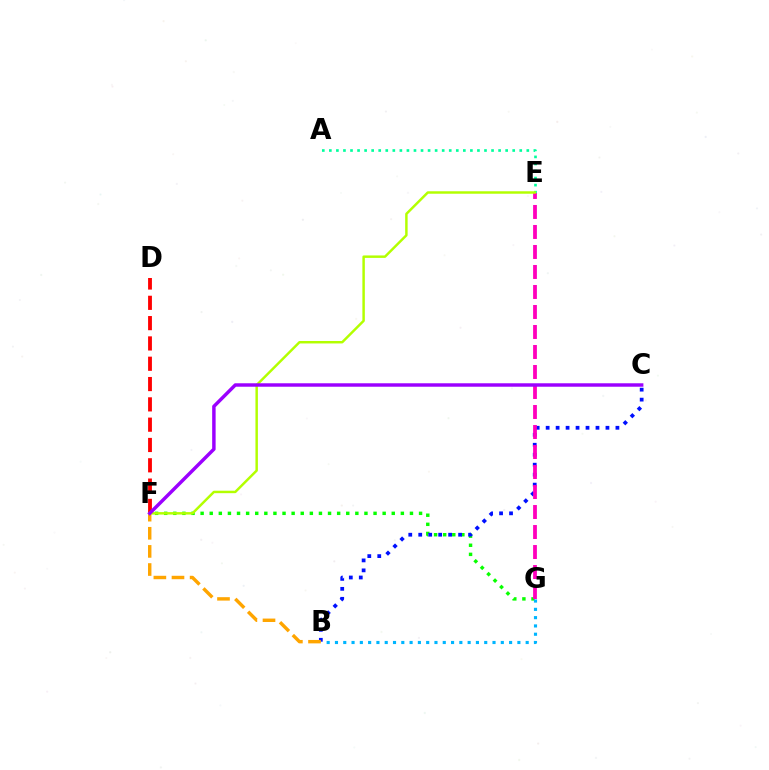{('F', 'G'): [{'color': '#08ff00', 'line_style': 'dotted', 'thickness': 2.47}], ('B', 'C'): [{'color': '#0010ff', 'line_style': 'dotted', 'thickness': 2.71}], ('A', 'E'): [{'color': '#00ff9d', 'line_style': 'dotted', 'thickness': 1.92}], ('D', 'F'): [{'color': '#ff0000', 'line_style': 'dashed', 'thickness': 2.76}], ('B', 'F'): [{'color': '#ffa500', 'line_style': 'dashed', 'thickness': 2.46}], ('E', 'G'): [{'color': '#ff00bd', 'line_style': 'dashed', 'thickness': 2.72}], ('B', 'G'): [{'color': '#00b5ff', 'line_style': 'dotted', 'thickness': 2.25}], ('E', 'F'): [{'color': '#b3ff00', 'line_style': 'solid', 'thickness': 1.77}], ('C', 'F'): [{'color': '#9b00ff', 'line_style': 'solid', 'thickness': 2.49}]}